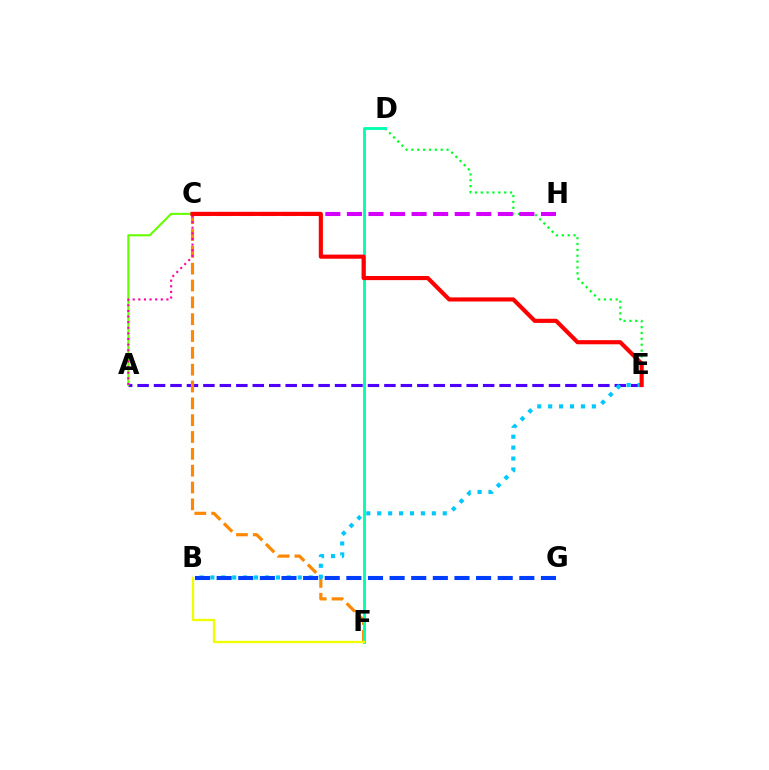{('A', 'E'): [{'color': '#4f00ff', 'line_style': 'dashed', 'thickness': 2.24}], ('D', 'E'): [{'color': '#00ff27', 'line_style': 'dotted', 'thickness': 1.59}], ('C', 'F'): [{'color': '#ff8800', 'line_style': 'dashed', 'thickness': 2.29}], ('A', 'C'): [{'color': '#66ff00', 'line_style': 'solid', 'thickness': 1.53}, {'color': '#ff00a0', 'line_style': 'dotted', 'thickness': 1.53}], ('C', 'H'): [{'color': '#d600ff', 'line_style': 'dashed', 'thickness': 2.93}], ('B', 'E'): [{'color': '#00c7ff', 'line_style': 'dotted', 'thickness': 2.97}], ('B', 'G'): [{'color': '#003fff', 'line_style': 'dashed', 'thickness': 2.94}], ('D', 'F'): [{'color': '#00ffaf', 'line_style': 'solid', 'thickness': 2.07}], ('B', 'F'): [{'color': '#eeff00', 'line_style': 'solid', 'thickness': 1.67}], ('C', 'E'): [{'color': '#ff0000', 'line_style': 'solid', 'thickness': 2.97}]}